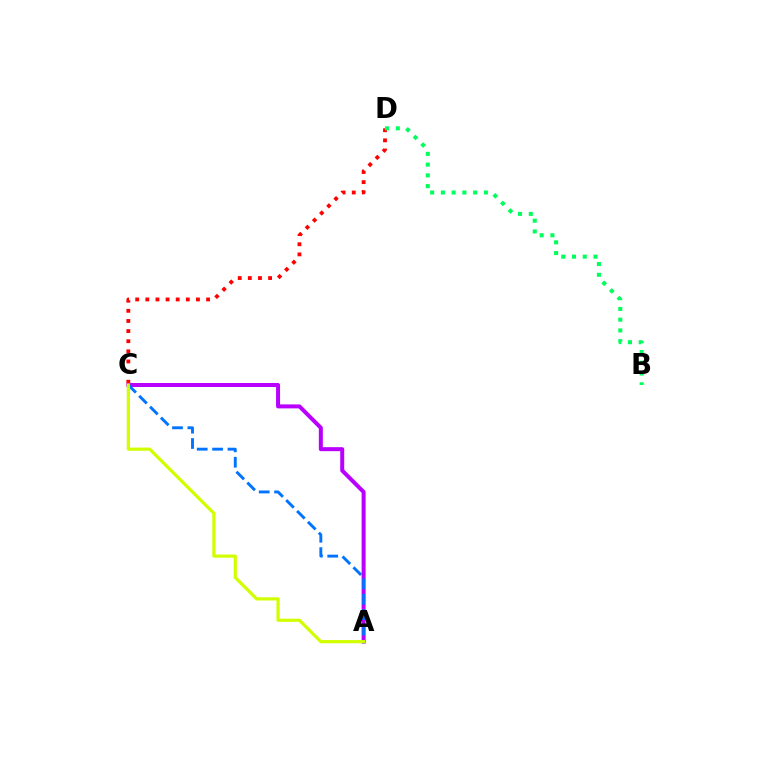{('C', 'D'): [{'color': '#ff0000', 'line_style': 'dotted', 'thickness': 2.75}], ('A', 'C'): [{'color': '#b900ff', 'line_style': 'solid', 'thickness': 2.88}, {'color': '#0074ff', 'line_style': 'dashed', 'thickness': 2.09}, {'color': '#d1ff00', 'line_style': 'solid', 'thickness': 2.31}], ('B', 'D'): [{'color': '#00ff5c', 'line_style': 'dotted', 'thickness': 2.92}]}